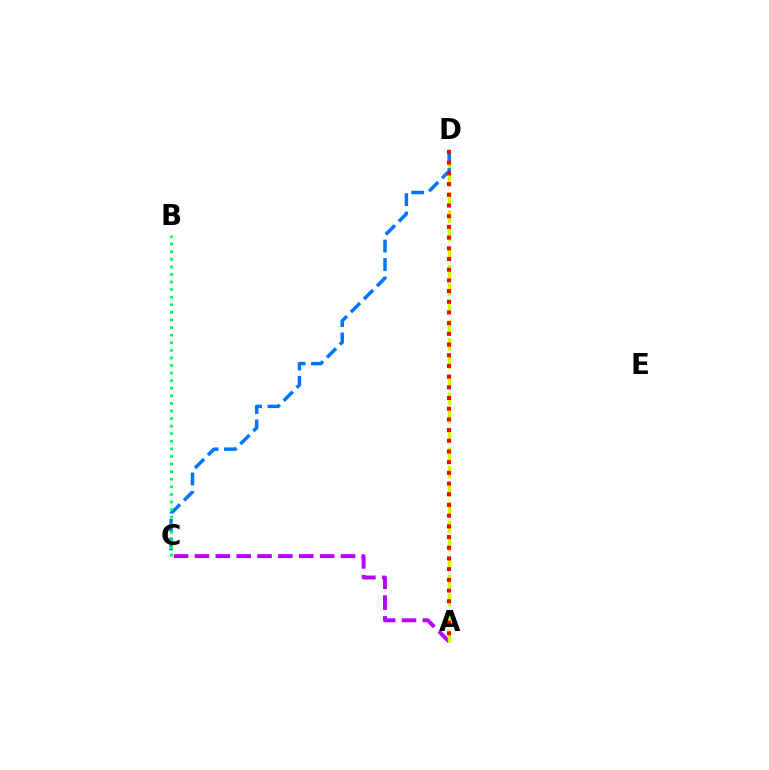{('A', 'C'): [{'color': '#b900ff', 'line_style': 'dashed', 'thickness': 2.83}], ('A', 'D'): [{'color': '#d1ff00', 'line_style': 'dashed', 'thickness': 2.48}, {'color': '#ff0000', 'line_style': 'dotted', 'thickness': 2.91}], ('C', 'D'): [{'color': '#0074ff', 'line_style': 'dashed', 'thickness': 2.5}], ('B', 'C'): [{'color': '#00ff5c', 'line_style': 'dotted', 'thickness': 2.06}]}